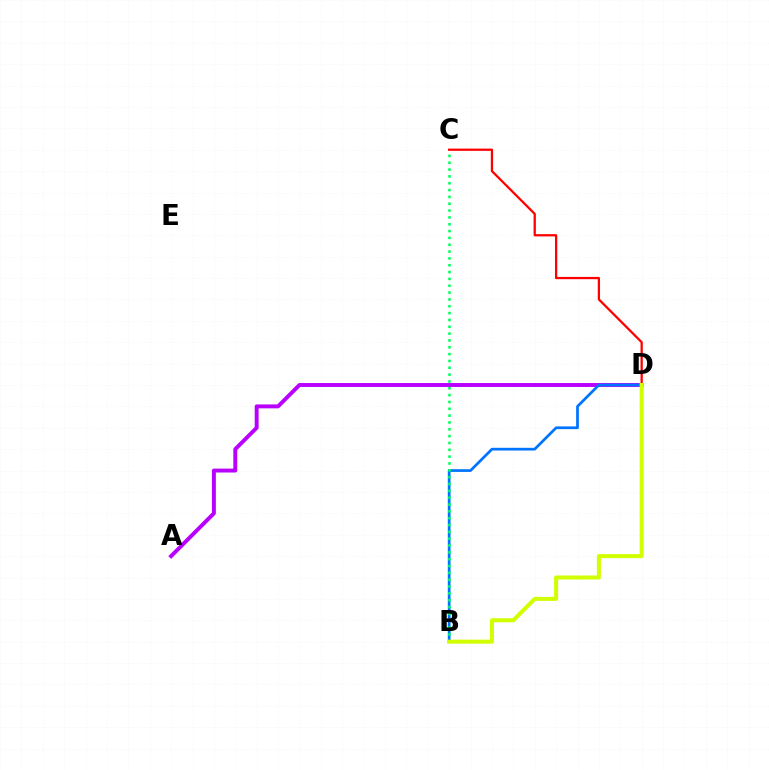{('C', 'D'): [{'color': '#ff0000', 'line_style': 'solid', 'thickness': 1.64}], ('A', 'D'): [{'color': '#b900ff', 'line_style': 'solid', 'thickness': 2.83}], ('B', 'D'): [{'color': '#0074ff', 'line_style': 'solid', 'thickness': 1.96}, {'color': '#d1ff00', 'line_style': 'solid', 'thickness': 2.9}], ('B', 'C'): [{'color': '#00ff5c', 'line_style': 'dotted', 'thickness': 1.86}]}